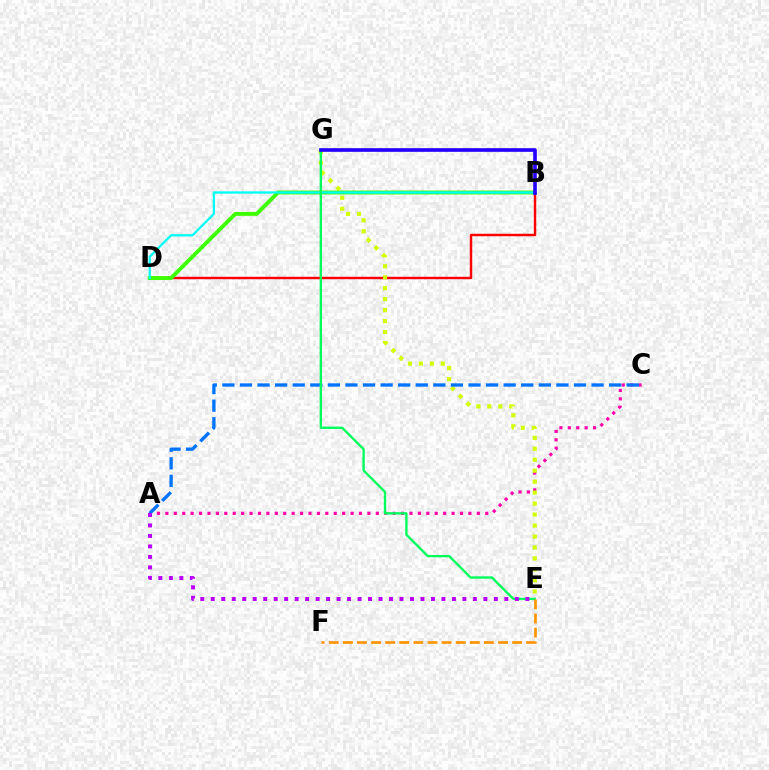{('B', 'D'): [{'color': '#ff0000', 'line_style': 'solid', 'thickness': 1.75}, {'color': '#3dff00', 'line_style': 'solid', 'thickness': 2.82}, {'color': '#00fff6', 'line_style': 'solid', 'thickness': 1.63}], ('A', 'C'): [{'color': '#ff00ac', 'line_style': 'dotted', 'thickness': 2.29}, {'color': '#0074ff', 'line_style': 'dashed', 'thickness': 2.39}], ('E', 'G'): [{'color': '#d1ff00', 'line_style': 'dotted', 'thickness': 2.98}, {'color': '#00ff5c', 'line_style': 'solid', 'thickness': 1.7}], ('E', 'F'): [{'color': '#ff9400', 'line_style': 'dashed', 'thickness': 1.92}], ('B', 'G'): [{'color': '#2500ff', 'line_style': 'solid', 'thickness': 2.63}], ('A', 'E'): [{'color': '#b900ff', 'line_style': 'dotted', 'thickness': 2.85}]}